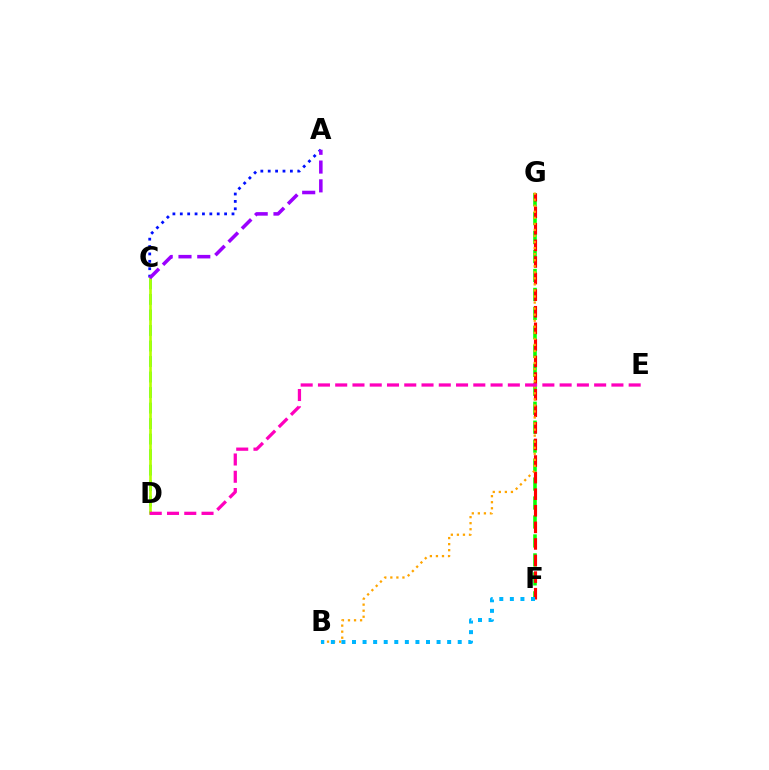{('F', 'G'): [{'color': '#08ff00', 'line_style': 'dashed', 'thickness': 2.58}, {'color': '#ff0000', 'line_style': 'dashed', 'thickness': 2.25}], ('C', 'D'): [{'color': '#00ff9d', 'line_style': 'dashed', 'thickness': 2.11}, {'color': '#b3ff00', 'line_style': 'solid', 'thickness': 1.9}], ('A', 'C'): [{'color': '#0010ff', 'line_style': 'dotted', 'thickness': 2.01}, {'color': '#9b00ff', 'line_style': 'dashed', 'thickness': 2.55}], ('B', 'G'): [{'color': '#ffa500', 'line_style': 'dotted', 'thickness': 1.64}], ('B', 'F'): [{'color': '#00b5ff', 'line_style': 'dotted', 'thickness': 2.87}], ('D', 'E'): [{'color': '#ff00bd', 'line_style': 'dashed', 'thickness': 2.35}]}